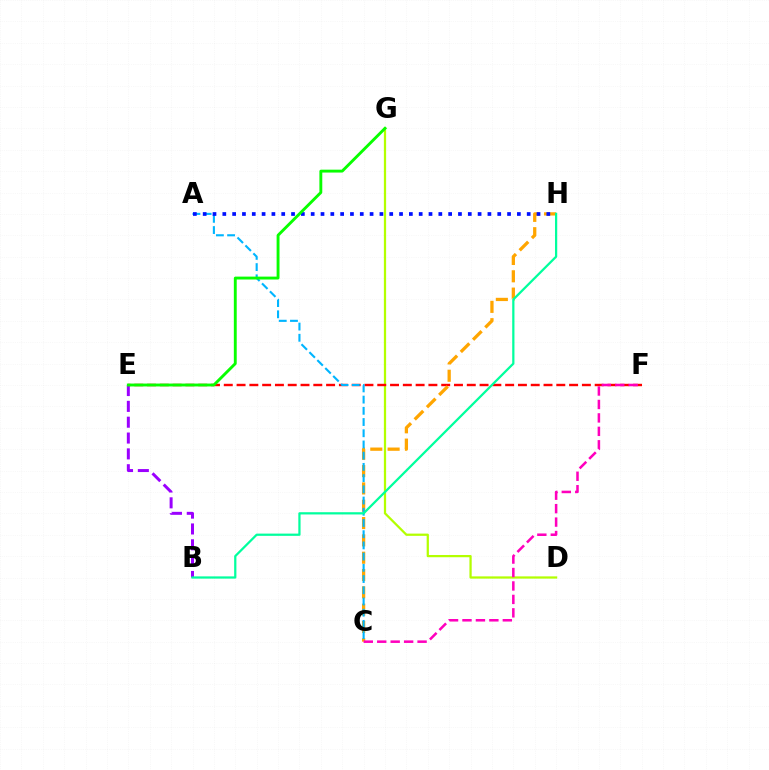{('D', 'G'): [{'color': '#b3ff00', 'line_style': 'solid', 'thickness': 1.62}], ('E', 'F'): [{'color': '#ff0000', 'line_style': 'dashed', 'thickness': 1.74}], ('C', 'H'): [{'color': '#ffa500', 'line_style': 'dashed', 'thickness': 2.35}], ('A', 'C'): [{'color': '#00b5ff', 'line_style': 'dashed', 'thickness': 1.52}], ('C', 'F'): [{'color': '#ff00bd', 'line_style': 'dashed', 'thickness': 1.83}], ('A', 'H'): [{'color': '#0010ff', 'line_style': 'dotted', 'thickness': 2.67}], ('B', 'E'): [{'color': '#9b00ff', 'line_style': 'dashed', 'thickness': 2.15}], ('E', 'G'): [{'color': '#08ff00', 'line_style': 'solid', 'thickness': 2.08}], ('B', 'H'): [{'color': '#00ff9d', 'line_style': 'solid', 'thickness': 1.61}]}